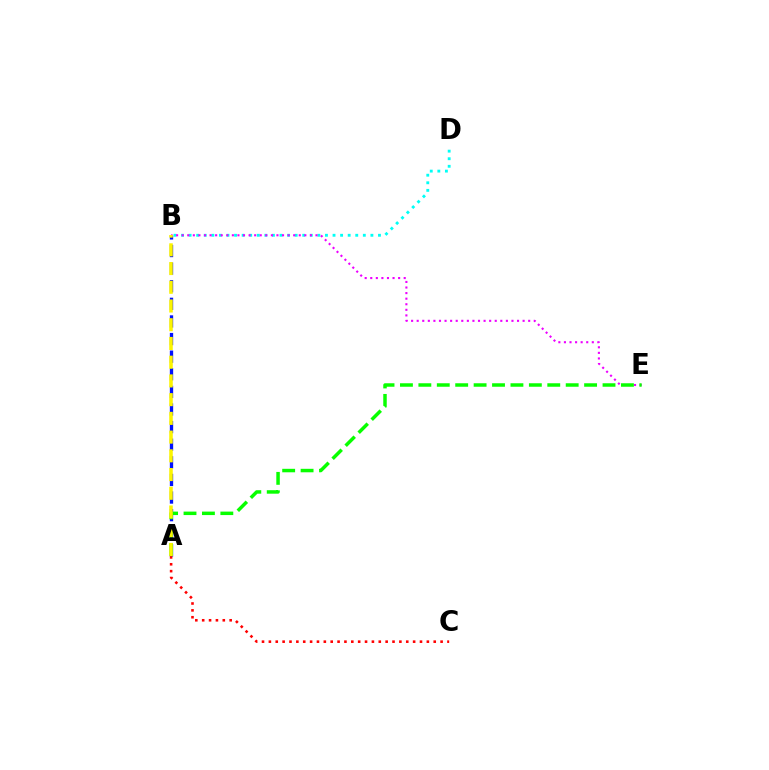{('B', 'D'): [{'color': '#00fff6', 'line_style': 'dotted', 'thickness': 2.06}], ('A', 'B'): [{'color': '#0010ff', 'line_style': 'dashed', 'thickness': 2.39}, {'color': '#fcf500', 'line_style': 'dashed', 'thickness': 2.54}], ('B', 'E'): [{'color': '#ee00ff', 'line_style': 'dotted', 'thickness': 1.51}], ('A', 'C'): [{'color': '#ff0000', 'line_style': 'dotted', 'thickness': 1.87}], ('A', 'E'): [{'color': '#08ff00', 'line_style': 'dashed', 'thickness': 2.5}]}